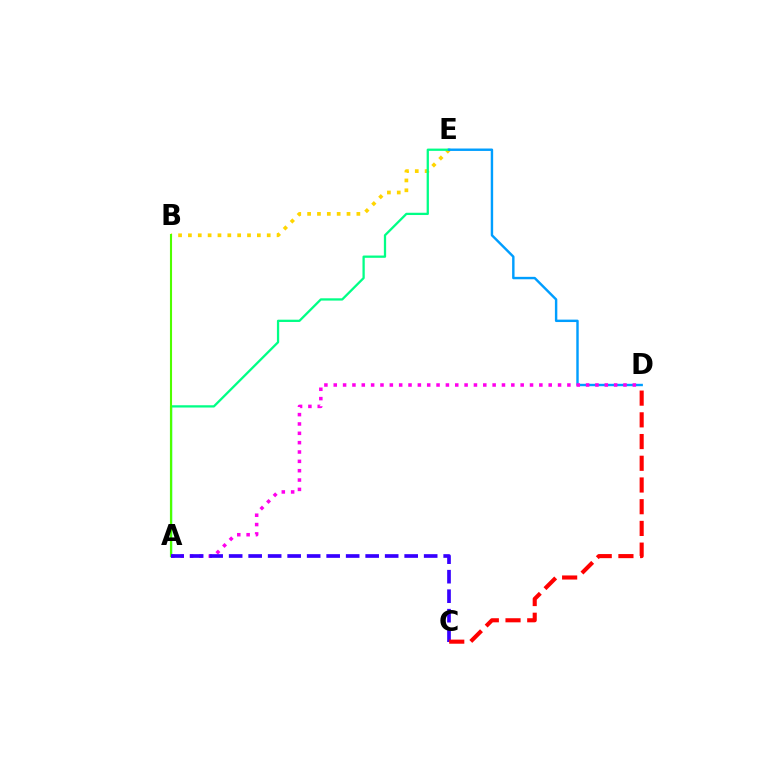{('B', 'E'): [{'color': '#ffd500', 'line_style': 'dotted', 'thickness': 2.68}], ('A', 'E'): [{'color': '#00ff86', 'line_style': 'solid', 'thickness': 1.64}], ('D', 'E'): [{'color': '#009eff', 'line_style': 'solid', 'thickness': 1.74}], ('A', 'B'): [{'color': '#4fff00', 'line_style': 'solid', 'thickness': 1.52}], ('A', 'D'): [{'color': '#ff00ed', 'line_style': 'dotted', 'thickness': 2.54}], ('A', 'C'): [{'color': '#3700ff', 'line_style': 'dashed', 'thickness': 2.65}], ('C', 'D'): [{'color': '#ff0000', 'line_style': 'dashed', 'thickness': 2.95}]}